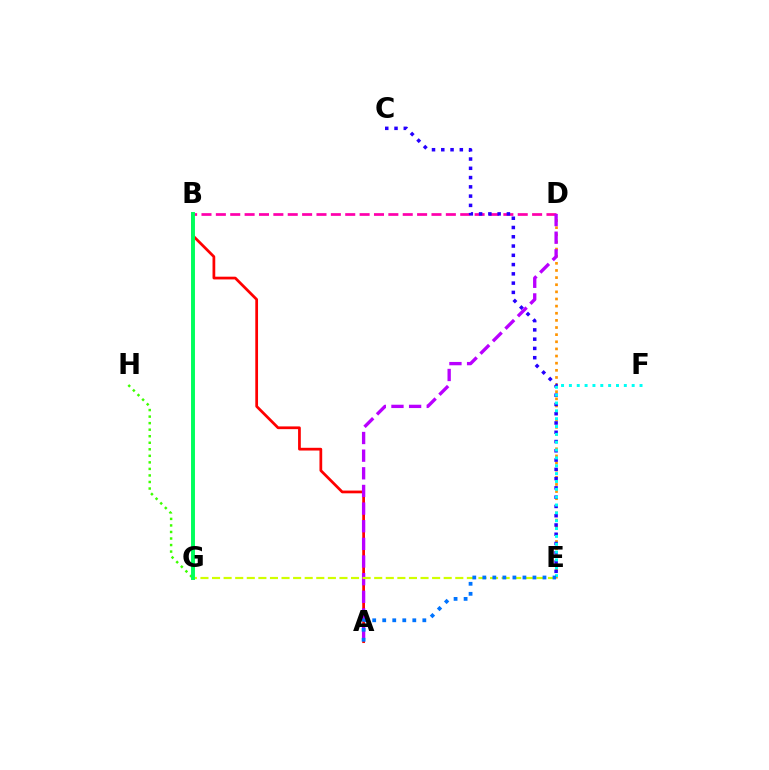{('A', 'B'): [{'color': '#ff0000', 'line_style': 'solid', 'thickness': 1.97}], ('G', 'H'): [{'color': '#3dff00', 'line_style': 'dotted', 'thickness': 1.78}], ('D', 'E'): [{'color': '#ff9400', 'line_style': 'dotted', 'thickness': 1.94}], ('B', 'D'): [{'color': '#ff00ac', 'line_style': 'dashed', 'thickness': 1.95}], ('C', 'E'): [{'color': '#2500ff', 'line_style': 'dotted', 'thickness': 2.52}], ('A', 'D'): [{'color': '#b900ff', 'line_style': 'dashed', 'thickness': 2.4}], ('E', 'F'): [{'color': '#00fff6', 'line_style': 'dotted', 'thickness': 2.13}], ('E', 'G'): [{'color': '#d1ff00', 'line_style': 'dashed', 'thickness': 1.57}], ('B', 'G'): [{'color': '#00ff5c', 'line_style': 'solid', 'thickness': 2.83}], ('A', 'E'): [{'color': '#0074ff', 'line_style': 'dotted', 'thickness': 2.72}]}